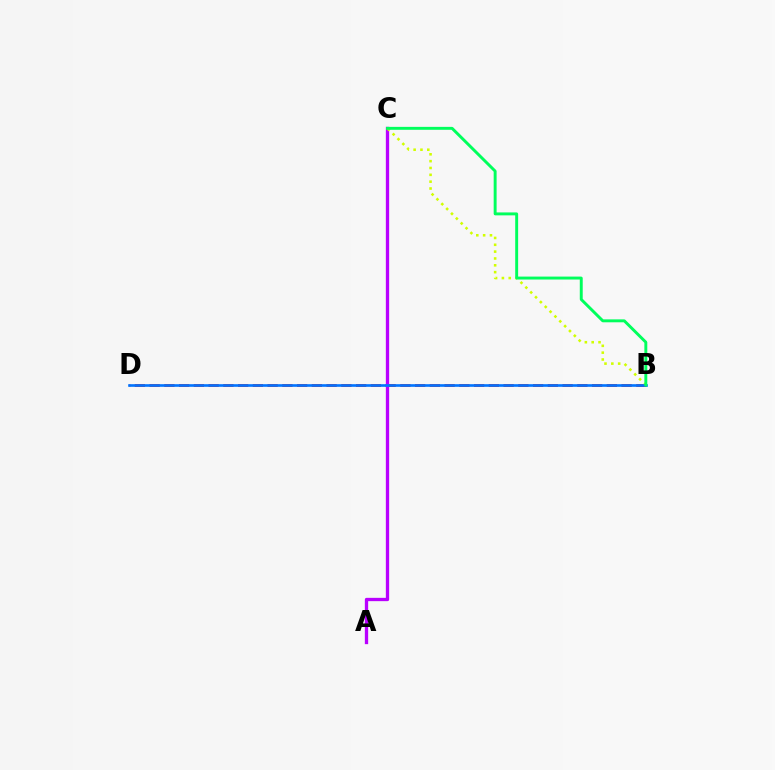{('B', 'D'): [{'color': '#ff0000', 'line_style': 'dashed', 'thickness': 2.0}, {'color': '#0074ff', 'line_style': 'solid', 'thickness': 1.89}], ('A', 'C'): [{'color': '#b900ff', 'line_style': 'solid', 'thickness': 2.38}], ('B', 'C'): [{'color': '#d1ff00', 'line_style': 'dotted', 'thickness': 1.86}, {'color': '#00ff5c', 'line_style': 'solid', 'thickness': 2.11}]}